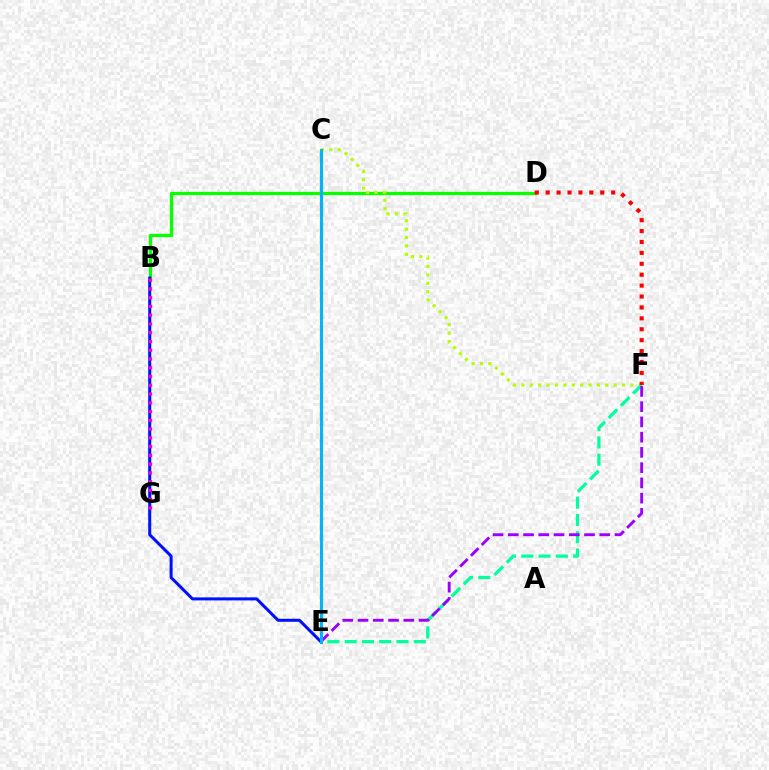{('B', 'D'): [{'color': '#08ff00', 'line_style': 'solid', 'thickness': 2.35}], ('C', 'E'): [{'color': '#ffa500', 'line_style': 'dashed', 'thickness': 2.38}, {'color': '#00b5ff', 'line_style': 'solid', 'thickness': 2.19}], ('C', 'F'): [{'color': '#b3ff00', 'line_style': 'dotted', 'thickness': 2.28}], ('E', 'F'): [{'color': '#00ff9d', 'line_style': 'dashed', 'thickness': 2.35}, {'color': '#9b00ff', 'line_style': 'dashed', 'thickness': 2.07}], ('B', 'E'): [{'color': '#0010ff', 'line_style': 'solid', 'thickness': 2.18}], ('D', 'F'): [{'color': '#ff0000', 'line_style': 'dotted', 'thickness': 2.96}], ('B', 'G'): [{'color': '#ff00bd', 'line_style': 'dotted', 'thickness': 2.38}]}